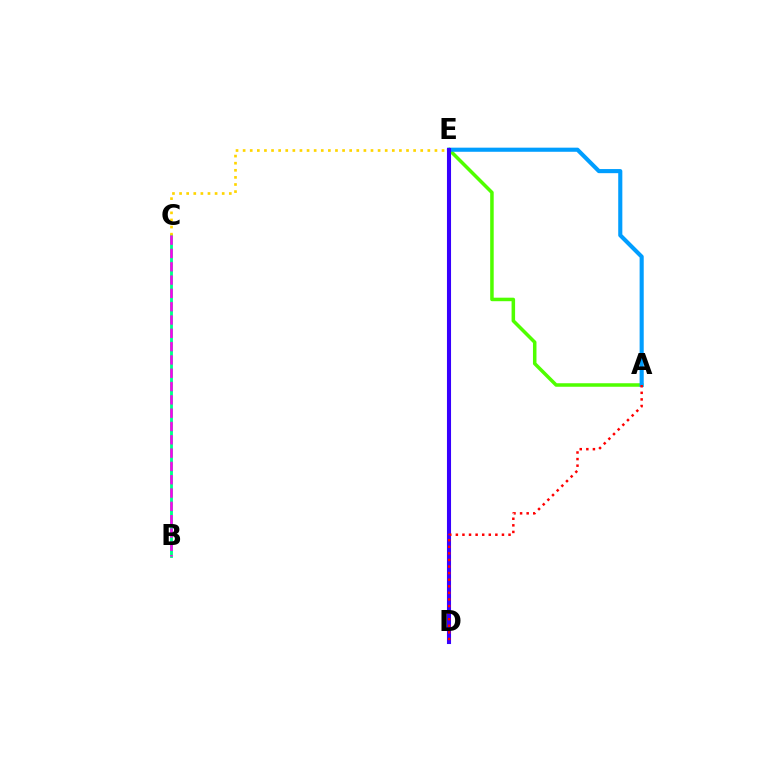{('B', 'C'): [{'color': '#00ff86', 'line_style': 'solid', 'thickness': 2.05}, {'color': '#ff00ed', 'line_style': 'dashed', 'thickness': 1.81}], ('C', 'E'): [{'color': '#ffd500', 'line_style': 'dotted', 'thickness': 1.93}], ('A', 'E'): [{'color': '#4fff00', 'line_style': 'solid', 'thickness': 2.53}, {'color': '#009eff', 'line_style': 'solid', 'thickness': 2.96}], ('D', 'E'): [{'color': '#3700ff', 'line_style': 'solid', 'thickness': 2.94}], ('A', 'D'): [{'color': '#ff0000', 'line_style': 'dotted', 'thickness': 1.79}]}